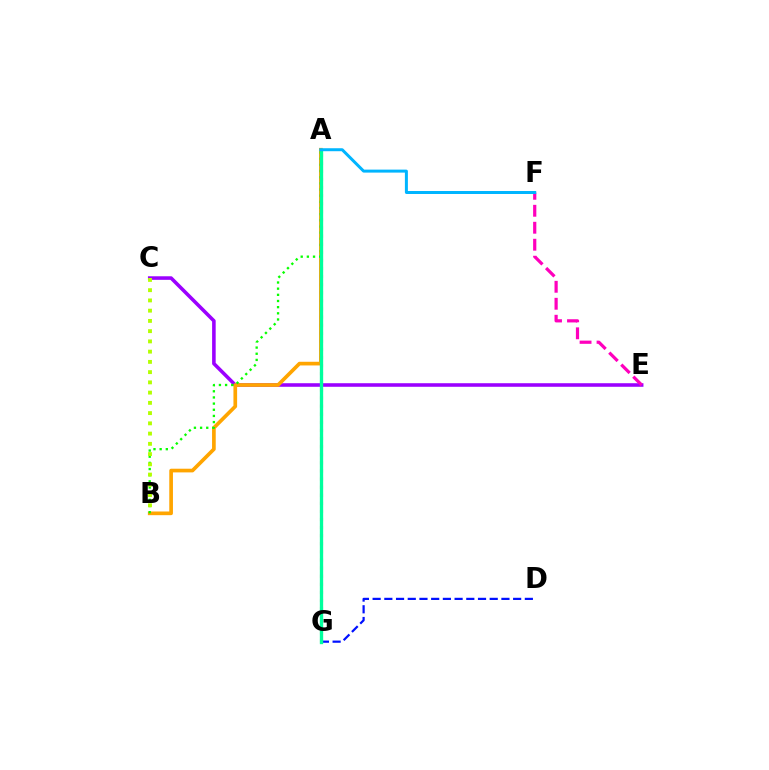{('C', 'E'): [{'color': '#9b00ff', 'line_style': 'solid', 'thickness': 2.57}], ('A', 'B'): [{'color': '#ffa500', 'line_style': 'solid', 'thickness': 2.65}, {'color': '#08ff00', 'line_style': 'dotted', 'thickness': 1.67}], ('A', 'G'): [{'color': '#ff0000', 'line_style': 'dotted', 'thickness': 2.2}, {'color': '#00ff9d', 'line_style': 'solid', 'thickness': 2.4}], ('D', 'G'): [{'color': '#0010ff', 'line_style': 'dashed', 'thickness': 1.59}], ('E', 'F'): [{'color': '#ff00bd', 'line_style': 'dashed', 'thickness': 2.31}], ('B', 'C'): [{'color': '#b3ff00', 'line_style': 'dotted', 'thickness': 2.78}], ('A', 'F'): [{'color': '#00b5ff', 'line_style': 'solid', 'thickness': 2.15}]}